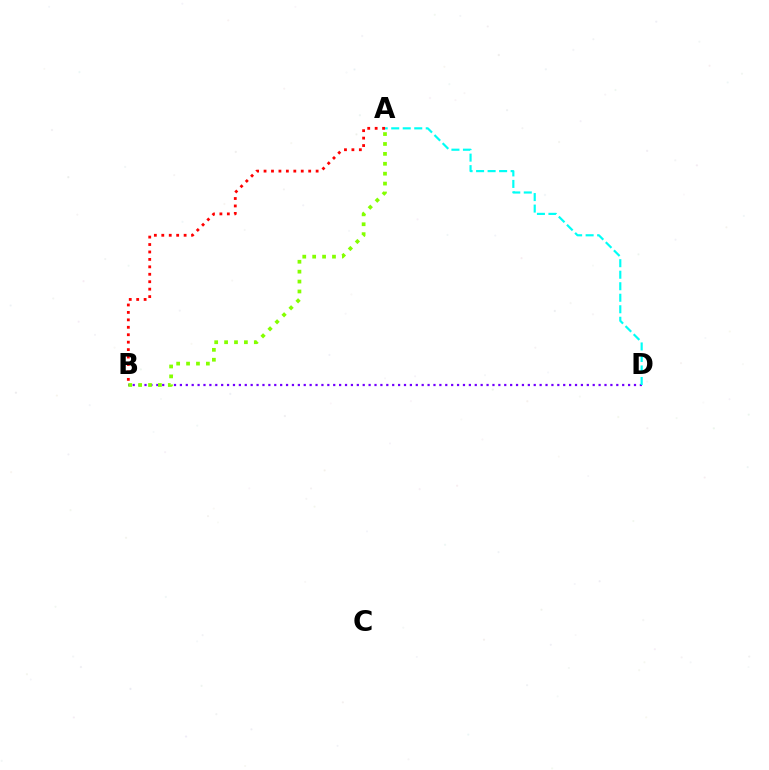{('B', 'D'): [{'color': '#7200ff', 'line_style': 'dotted', 'thickness': 1.6}], ('A', 'B'): [{'color': '#ff0000', 'line_style': 'dotted', 'thickness': 2.02}, {'color': '#84ff00', 'line_style': 'dotted', 'thickness': 2.69}], ('A', 'D'): [{'color': '#00fff6', 'line_style': 'dashed', 'thickness': 1.56}]}